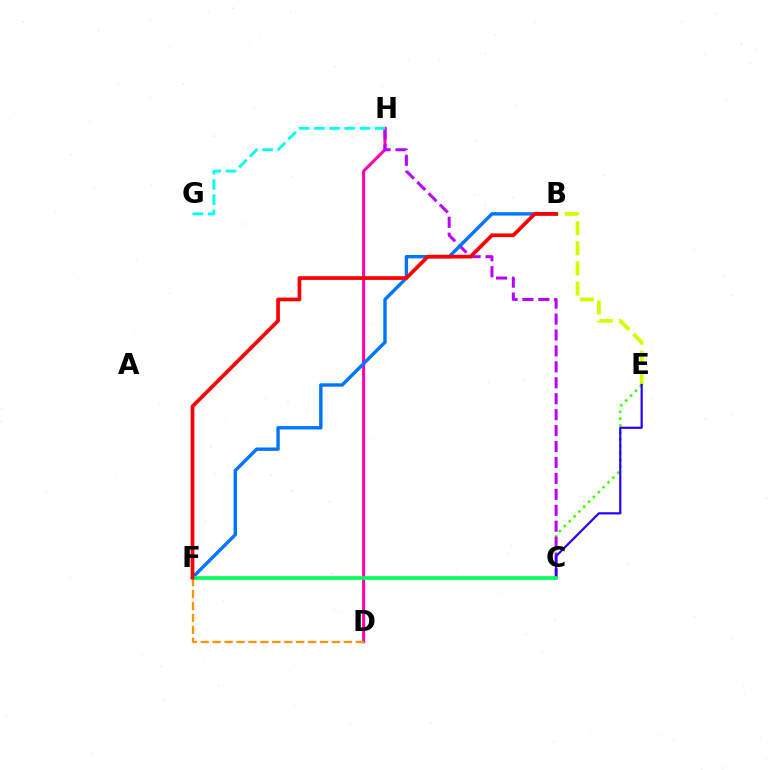{('D', 'H'): [{'color': '#ff00ac', 'line_style': 'solid', 'thickness': 2.21}], ('B', 'E'): [{'color': '#d1ff00', 'line_style': 'dashed', 'thickness': 2.74}], ('C', 'E'): [{'color': '#3dff00', 'line_style': 'dotted', 'thickness': 1.86}, {'color': '#2500ff', 'line_style': 'solid', 'thickness': 1.57}], ('C', 'H'): [{'color': '#b900ff', 'line_style': 'dashed', 'thickness': 2.16}], ('B', 'F'): [{'color': '#0074ff', 'line_style': 'solid', 'thickness': 2.44}, {'color': '#ff0000', 'line_style': 'solid', 'thickness': 2.67}], ('G', 'H'): [{'color': '#00fff6', 'line_style': 'dashed', 'thickness': 2.06}], ('C', 'F'): [{'color': '#00ff5c', 'line_style': 'solid', 'thickness': 2.63}], ('D', 'F'): [{'color': '#ff9400', 'line_style': 'dashed', 'thickness': 1.62}]}